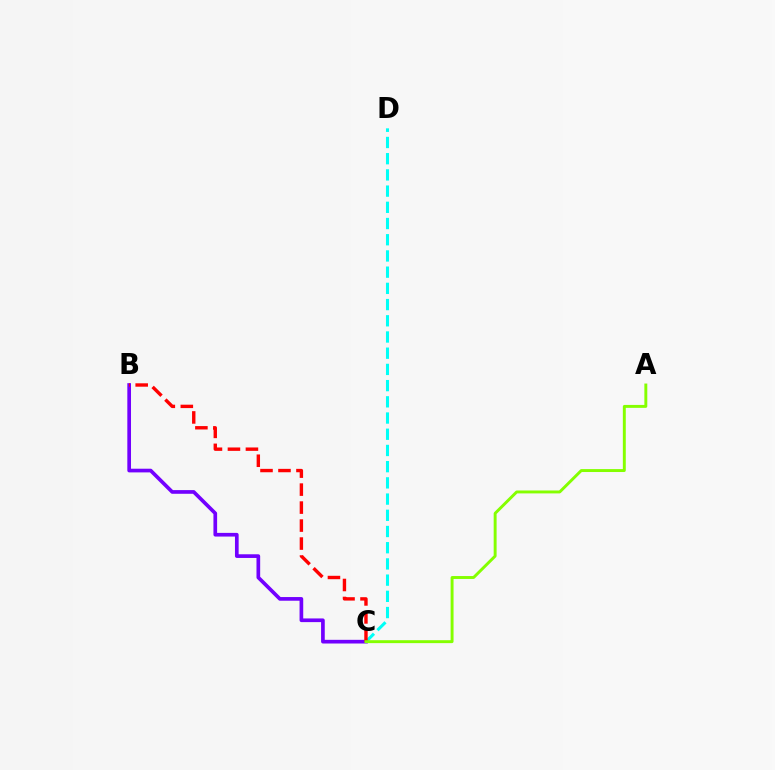{('B', 'C'): [{'color': '#7200ff', 'line_style': 'solid', 'thickness': 2.65}, {'color': '#ff0000', 'line_style': 'dashed', 'thickness': 2.44}], ('C', 'D'): [{'color': '#00fff6', 'line_style': 'dashed', 'thickness': 2.2}], ('A', 'C'): [{'color': '#84ff00', 'line_style': 'solid', 'thickness': 2.11}]}